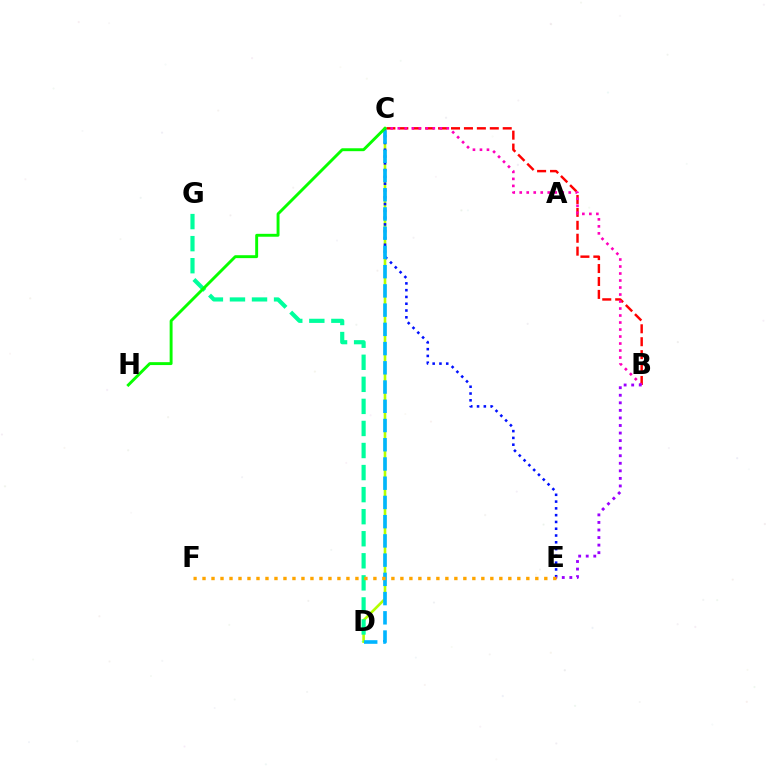{('B', 'C'): [{'color': '#ff0000', 'line_style': 'dashed', 'thickness': 1.76}, {'color': '#ff00bd', 'line_style': 'dotted', 'thickness': 1.9}], ('C', 'D'): [{'color': '#b3ff00', 'line_style': 'solid', 'thickness': 1.88}, {'color': '#00b5ff', 'line_style': 'dashed', 'thickness': 2.61}], ('C', 'E'): [{'color': '#0010ff', 'line_style': 'dotted', 'thickness': 1.84}], ('B', 'E'): [{'color': '#9b00ff', 'line_style': 'dotted', 'thickness': 2.05}], ('D', 'G'): [{'color': '#00ff9d', 'line_style': 'dashed', 'thickness': 3.0}], ('E', 'F'): [{'color': '#ffa500', 'line_style': 'dotted', 'thickness': 2.44}], ('C', 'H'): [{'color': '#08ff00', 'line_style': 'solid', 'thickness': 2.09}]}